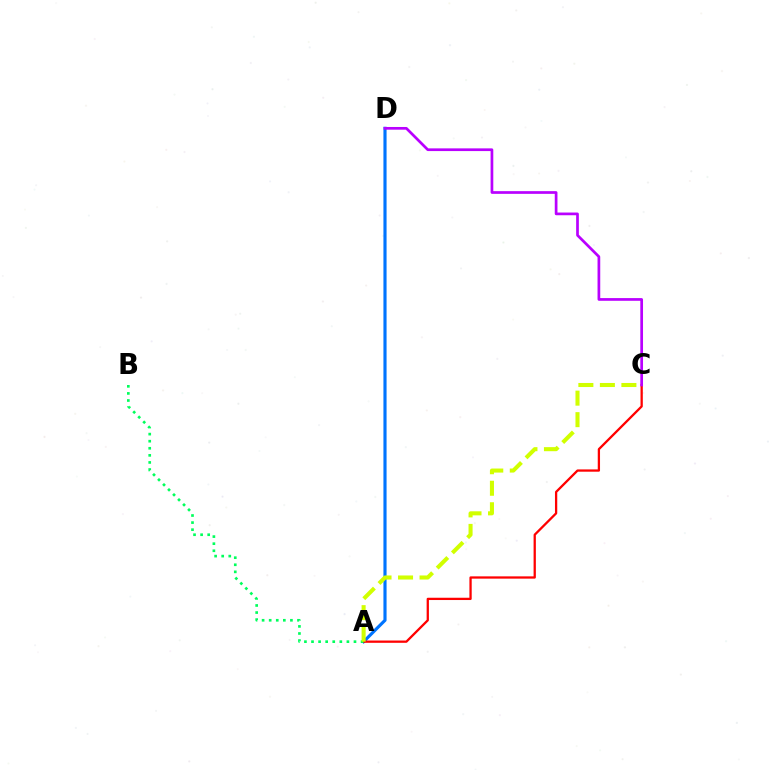{('A', 'D'): [{'color': '#0074ff', 'line_style': 'solid', 'thickness': 2.27}], ('A', 'C'): [{'color': '#ff0000', 'line_style': 'solid', 'thickness': 1.64}, {'color': '#d1ff00', 'line_style': 'dashed', 'thickness': 2.92}], ('A', 'B'): [{'color': '#00ff5c', 'line_style': 'dotted', 'thickness': 1.92}], ('C', 'D'): [{'color': '#b900ff', 'line_style': 'solid', 'thickness': 1.95}]}